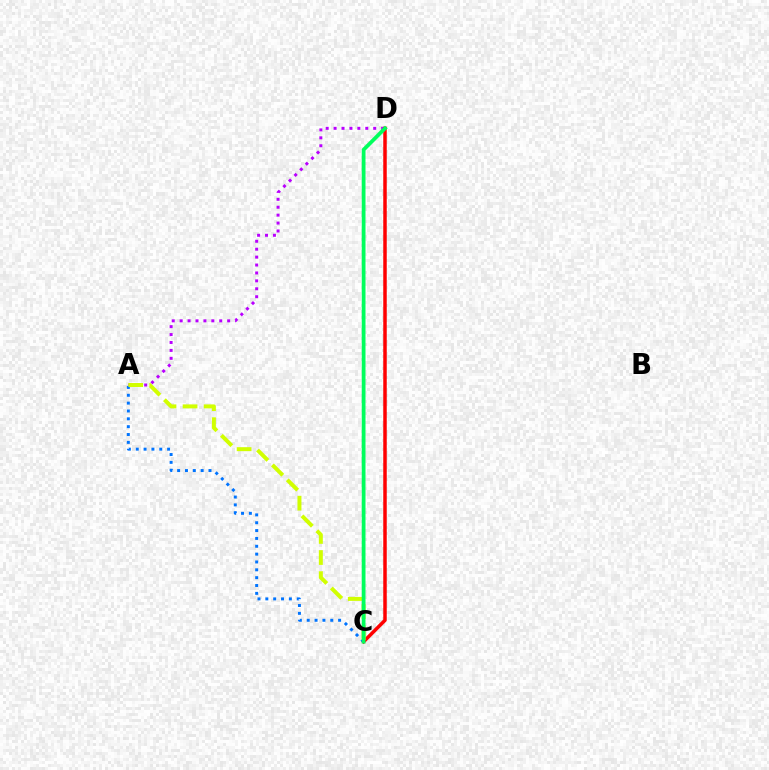{('A', 'D'): [{'color': '#b900ff', 'line_style': 'dotted', 'thickness': 2.15}], ('C', 'D'): [{'color': '#ff0000', 'line_style': 'solid', 'thickness': 2.51}, {'color': '#00ff5c', 'line_style': 'solid', 'thickness': 2.72}], ('A', 'C'): [{'color': '#0074ff', 'line_style': 'dotted', 'thickness': 2.13}, {'color': '#d1ff00', 'line_style': 'dashed', 'thickness': 2.86}]}